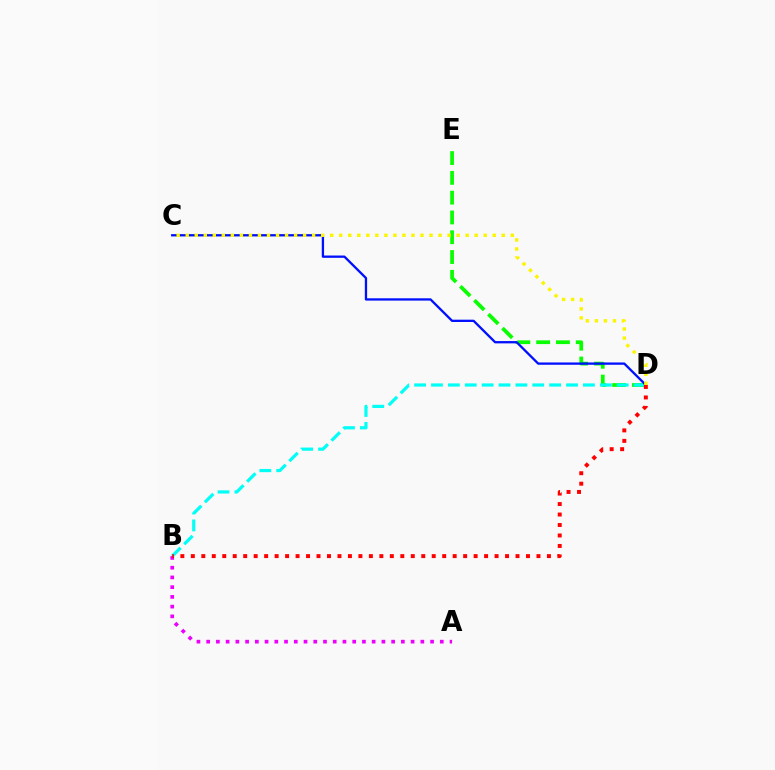{('A', 'B'): [{'color': '#ee00ff', 'line_style': 'dotted', 'thickness': 2.65}], ('D', 'E'): [{'color': '#08ff00', 'line_style': 'dashed', 'thickness': 2.69}], ('B', 'D'): [{'color': '#00fff6', 'line_style': 'dashed', 'thickness': 2.29}, {'color': '#ff0000', 'line_style': 'dotted', 'thickness': 2.85}], ('C', 'D'): [{'color': '#0010ff', 'line_style': 'solid', 'thickness': 1.66}, {'color': '#fcf500', 'line_style': 'dotted', 'thickness': 2.45}]}